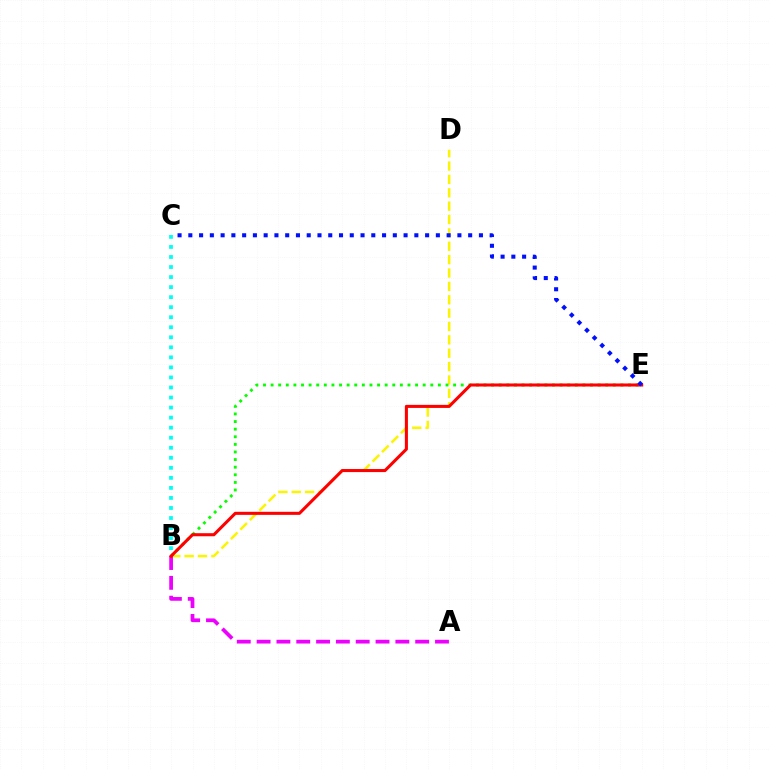{('B', 'D'): [{'color': '#fcf500', 'line_style': 'dashed', 'thickness': 1.82}], ('B', 'E'): [{'color': '#08ff00', 'line_style': 'dotted', 'thickness': 2.07}, {'color': '#ff0000', 'line_style': 'solid', 'thickness': 2.2}], ('A', 'B'): [{'color': '#ee00ff', 'line_style': 'dashed', 'thickness': 2.69}], ('B', 'C'): [{'color': '#00fff6', 'line_style': 'dotted', 'thickness': 2.73}], ('C', 'E'): [{'color': '#0010ff', 'line_style': 'dotted', 'thickness': 2.92}]}